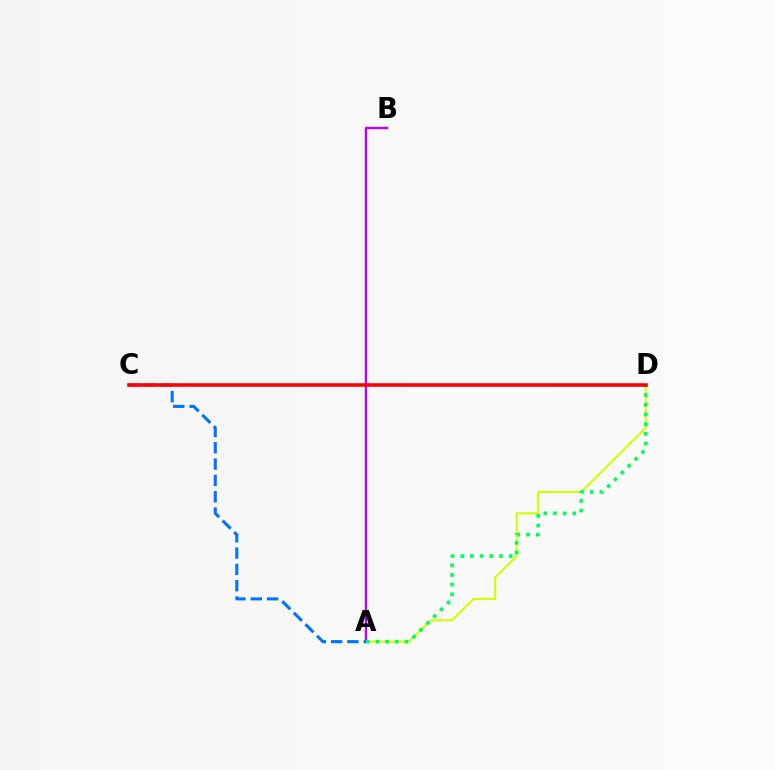{('A', 'D'): [{'color': '#d1ff00', 'line_style': 'solid', 'thickness': 1.5}, {'color': '#00ff5c', 'line_style': 'dotted', 'thickness': 2.63}], ('A', 'B'): [{'color': '#b900ff', 'line_style': 'solid', 'thickness': 1.73}], ('A', 'C'): [{'color': '#0074ff', 'line_style': 'dashed', 'thickness': 2.22}], ('C', 'D'): [{'color': '#ff0000', 'line_style': 'solid', 'thickness': 2.57}]}